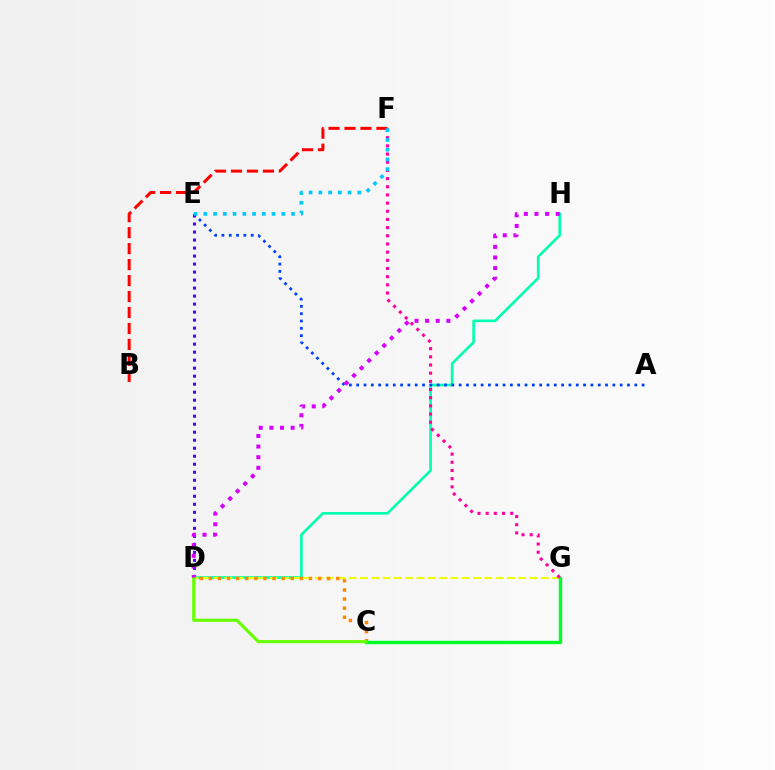{('D', 'H'): [{'color': '#00ffaf', 'line_style': 'solid', 'thickness': 1.89}, {'color': '#d600ff', 'line_style': 'dotted', 'thickness': 2.89}], ('A', 'E'): [{'color': '#003fff', 'line_style': 'dotted', 'thickness': 1.99}], ('D', 'E'): [{'color': '#4f00ff', 'line_style': 'dotted', 'thickness': 2.18}], ('D', 'G'): [{'color': '#eeff00', 'line_style': 'dashed', 'thickness': 1.54}], ('C', 'D'): [{'color': '#ff8800', 'line_style': 'dotted', 'thickness': 2.47}, {'color': '#66ff00', 'line_style': 'solid', 'thickness': 2.25}], ('C', 'G'): [{'color': '#00ff27', 'line_style': 'solid', 'thickness': 2.45}], ('B', 'F'): [{'color': '#ff0000', 'line_style': 'dashed', 'thickness': 2.17}], ('F', 'G'): [{'color': '#ff00a0', 'line_style': 'dotted', 'thickness': 2.22}], ('E', 'F'): [{'color': '#00c7ff', 'line_style': 'dotted', 'thickness': 2.65}]}